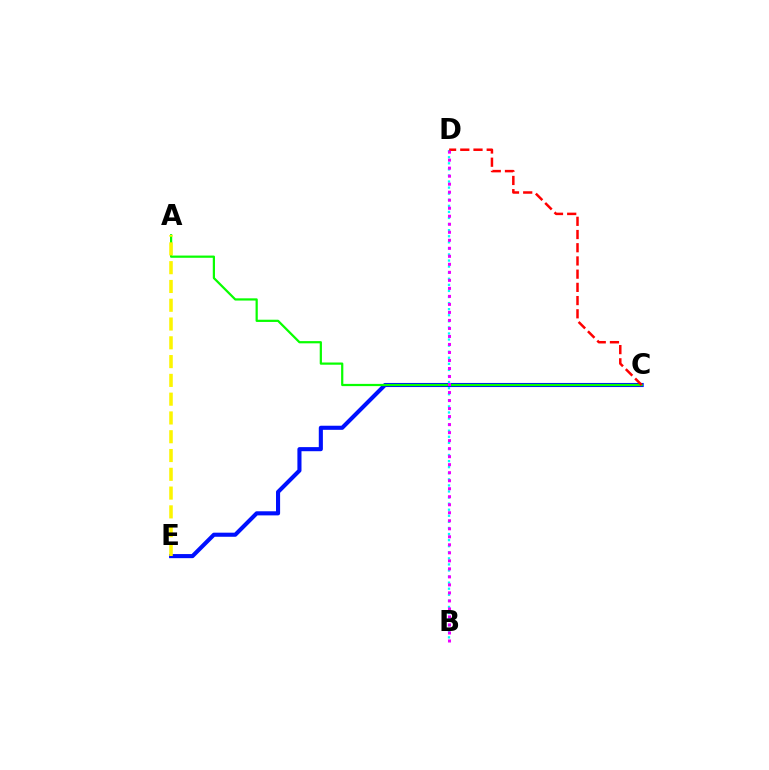{('C', 'E'): [{'color': '#0010ff', 'line_style': 'solid', 'thickness': 2.95}], ('B', 'D'): [{'color': '#00fff6', 'line_style': 'dotted', 'thickness': 1.65}, {'color': '#ee00ff', 'line_style': 'dotted', 'thickness': 2.18}], ('A', 'C'): [{'color': '#08ff00', 'line_style': 'solid', 'thickness': 1.6}], ('C', 'D'): [{'color': '#ff0000', 'line_style': 'dashed', 'thickness': 1.79}], ('A', 'E'): [{'color': '#fcf500', 'line_style': 'dashed', 'thickness': 2.55}]}